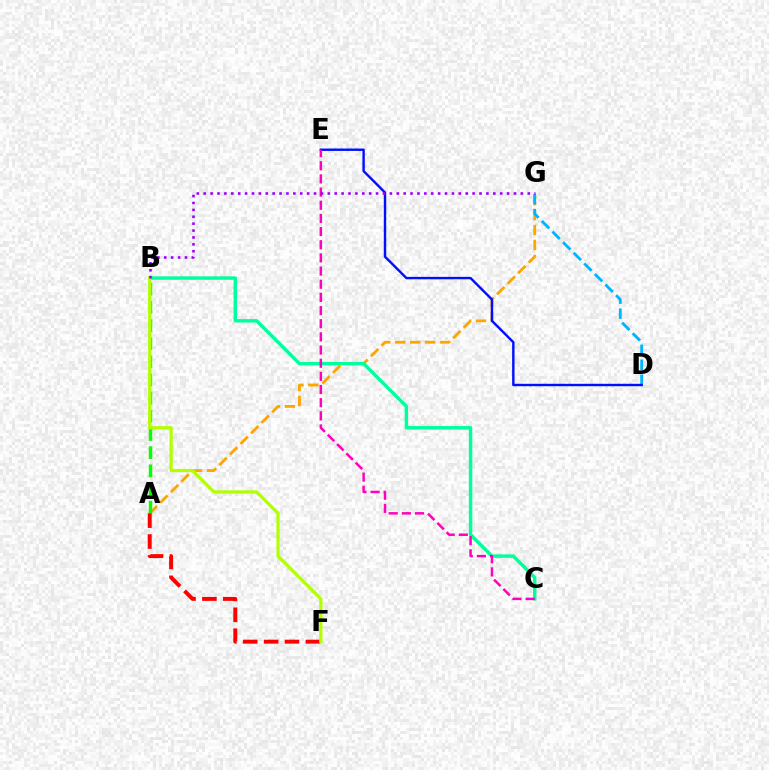{('A', 'G'): [{'color': '#ffa500', 'line_style': 'dashed', 'thickness': 2.03}], ('D', 'G'): [{'color': '#00b5ff', 'line_style': 'dashed', 'thickness': 2.04}], ('A', 'B'): [{'color': '#08ff00', 'line_style': 'dashed', 'thickness': 2.47}], ('B', 'C'): [{'color': '#00ff9d', 'line_style': 'solid', 'thickness': 2.48}], ('D', 'E'): [{'color': '#0010ff', 'line_style': 'solid', 'thickness': 1.74}], ('C', 'E'): [{'color': '#ff00bd', 'line_style': 'dashed', 'thickness': 1.79}], ('A', 'F'): [{'color': '#ff0000', 'line_style': 'dashed', 'thickness': 2.84}], ('B', 'F'): [{'color': '#b3ff00', 'line_style': 'solid', 'thickness': 2.34}], ('B', 'G'): [{'color': '#9b00ff', 'line_style': 'dotted', 'thickness': 1.87}]}